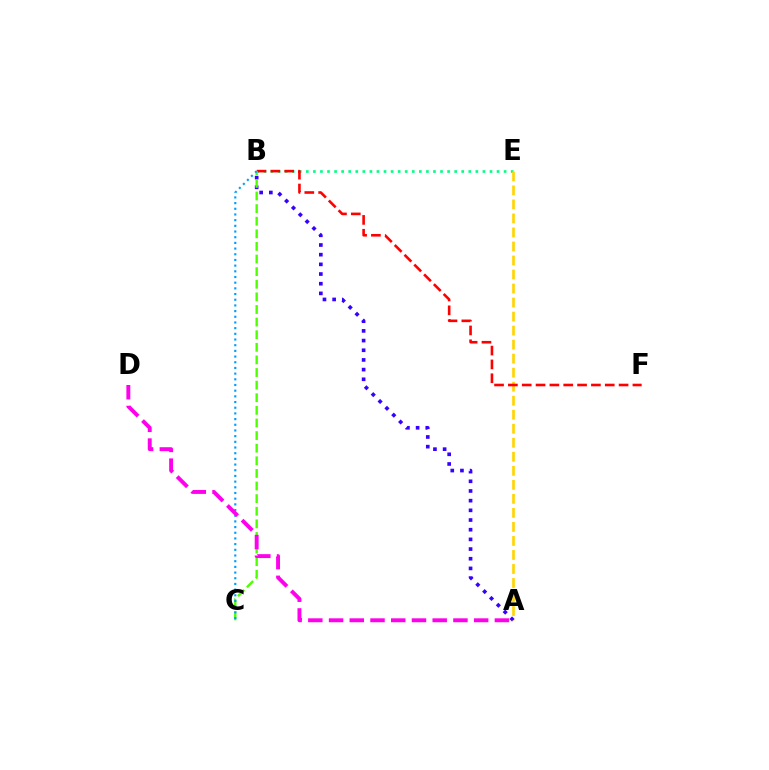{('A', 'B'): [{'color': '#3700ff', 'line_style': 'dotted', 'thickness': 2.63}], ('B', 'E'): [{'color': '#00ff86', 'line_style': 'dotted', 'thickness': 1.92}], ('A', 'E'): [{'color': '#ffd500', 'line_style': 'dashed', 'thickness': 1.9}], ('B', 'F'): [{'color': '#ff0000', 'line_style': 'dashed', 'thickness': 1.88}], ('B', 'C'): [{'color': '#4fff00', 'line_style': 'dashed', 'thickness': 1.71}, {'color': '#009eff', 'line_style': 'dotted', 'thickness': 1.54}], ('A', 'D'): [{'color': '#ff00ed', 'line_style': 'dashed', 'thickness': 2.82}]}